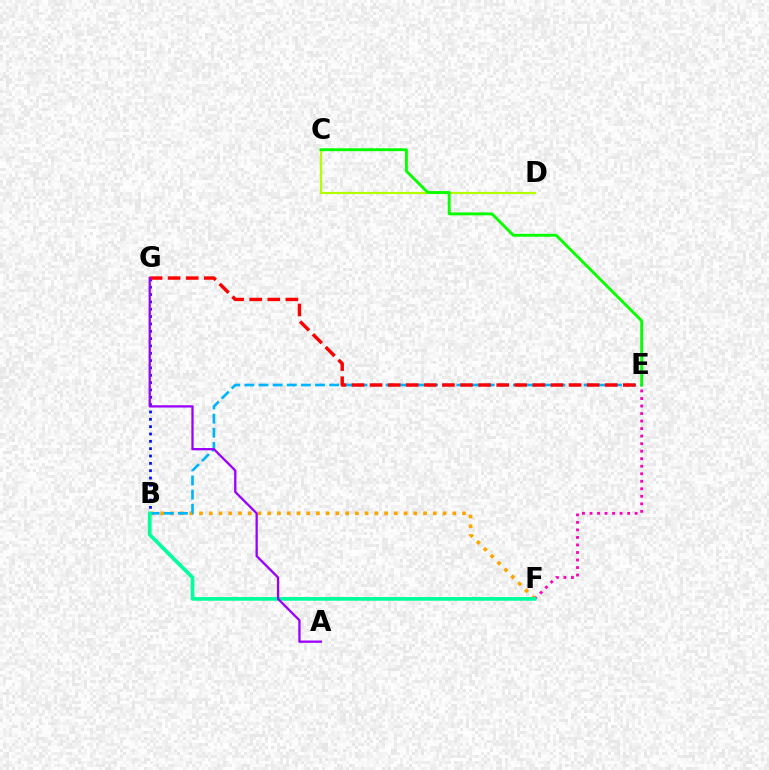{('C', 'D'): [{'color': '#b3ff00', 'line_style': 'solid', 'thickness': 1.57}], ('B', 'G'): [{'color': '#0010ff', 'line_style': 'dotted', 'thickness': 1.99}], ('B', 'F'): [{'color': '#ffa500', 'line_style': 'dotted', 'thickness': 2.65}, {'color': '#00ff9d', 'line_style': 'solid', 'thickness': 2.65}], ('E', 'F'): [{'color': '#ff00bd', 'line_style': 'dotted', 'thickness': 2.04}], ('B', 'E'): [{'color': '#00b5ff', 'line_style': 'dashed', 'thickness': 1.92}], ('E', 'G'): [{'color': '#ff0000', 'line_style': 'dashed', 'thickness': 2.46}], ('C', 'E'): [{'color': '#08ff00', 'line_style': 'solid', 'thickness': 2.08}], ('A', 'G'): [{'color': '#9b00ff', 'line_style': 'solid', 'thickness': 1.65}]}